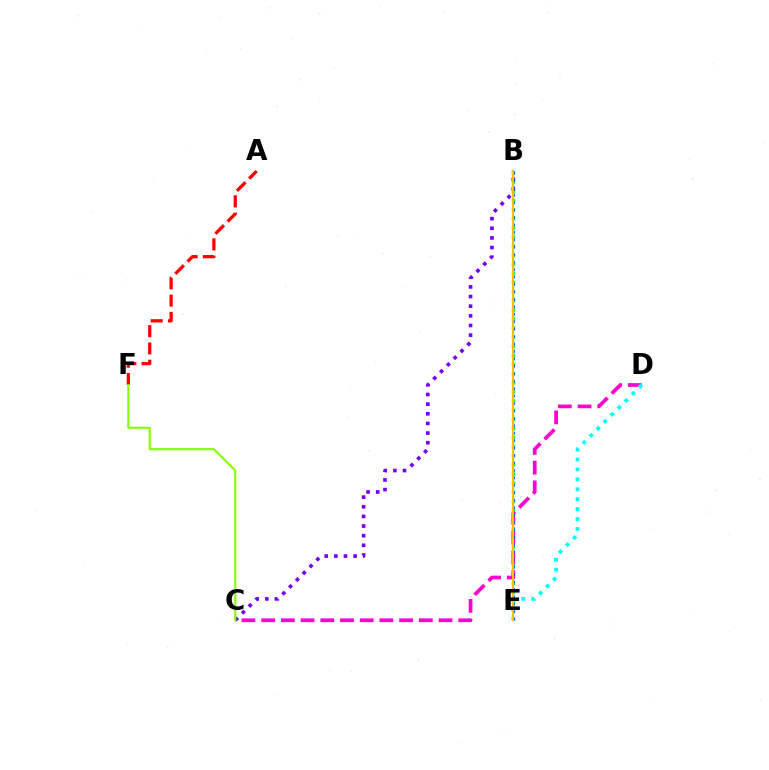{('B', 'E'): [{'color': '#00ff39', 'line_style': 'dotted', 'thickness': 2.48}, {'color': '#004bff', 'line_style': 'dotted', 'thickness': 2.02}, {'color': '#ffbd00', 'line_style': 'solid', 'thickness': 1.52}], ('A', 'F'): [{'color': '#ff0000', 'line_style': 'dashed', 'thickness': 2.35}], ('C', 'D'): [{'color': '#ff00cf', 'line_style': 'dashed', 'thickness': 2.68}], ('B', 'C'): [{'color': '#7200ff', 'line_style': 'dotted', 'thickness': 2.62}], ('D', 'E'): [{'color': '#00fff6', 'line_style': 'dotted', 'thickness': 2.7}], ('C', 'F'): [{'color': '#84ff00', 'line_style': 'solid', 'thickness': 1.52}]}